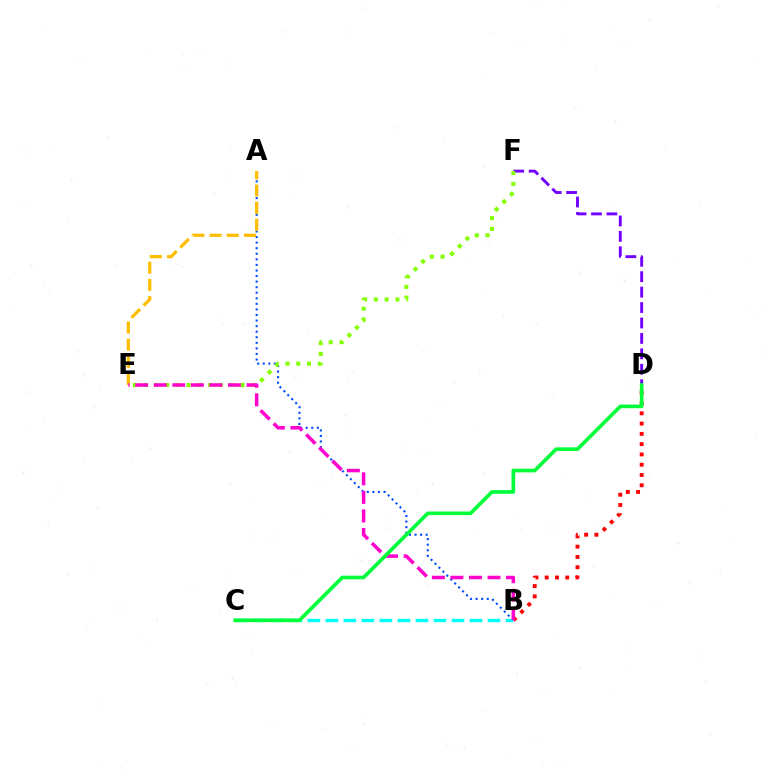{('B', 'D'): [{'color': '#ff0000', 'line_style': 'dotted', 'thickness': 2.79}], ('A', 'B'): [{'color': '#004bff', 'line_style': 'dotted', 'thickness': 1.51}], ('D', 'F'): [{'color': '#7200ff', 'line_style': 'dashed', 'thickness': 2.1}], ('A', 'E'): [{'color': '#ffbd00', 'line_style': 'dashed', 'thickness': 2.33}], ('E', 'F'): [{'color': '#84ff00', 'line_style': 'dotted', 'thickness': 2.93}], ('B', 'C'): [{'color': '#00fff6', 'line_style': 'dashed', 'thickness': 2.45}], ('B', 'E'): [{'color': '#ff00cf', 'line_style': 'dashed', 'thickness': 2.52}], ('C', 'D'): [{'color': '#00ff39', 'line_style': 'solid', 'thickness': 2.62}]}